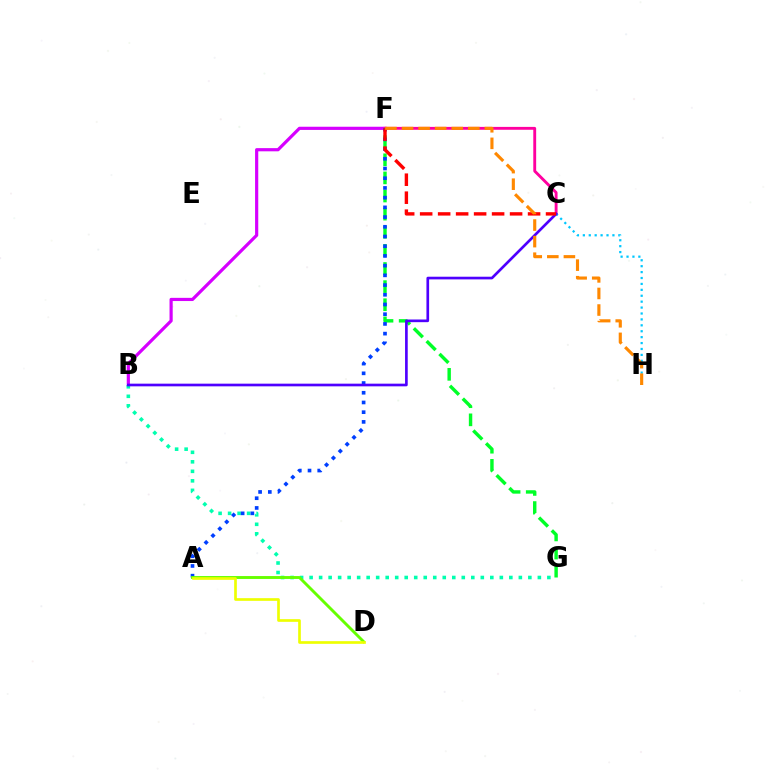{('B', 'F'): [{'color': '#d600ff', 'line_style': 'solid', 'thickness': 2.29}], ('C', 'F'): [{'color': '#ff00a0', 'line_style': 'solid', 'thickness': 2.07}, {'color': '#ff0000', 'line_style': 'dashed', 'thickness': 2.44}], ('B', 'G'): [{'color': '#00ffaf', 'line_style': 'dotted', 'thickness': 2.58}], ('C', 'H'): [{'color': '#00c7ff', 'line_style': 'dotted', 'thickness': 1.61}], ('F', 'G'): [{'color': '#00ff27', 'line_style': 'dashed', 'thickness': 2.46}], ('A', 'F'): [{'color': '#003fff', 'line_style': 'dotted', 'thickness': 2.64}], ('A', 'D'): [{'color': '#66ff00', 'line_style': 'solid', 'thickness': 2.09}, {'color': '#eeff00', 'line_style': 'solid', 'thickness': 1.92}], ('B', 'C'): [{'color': '#4f00ff', 'line_style': 'solid', 'thickness': 1.92}], ('F', 'H'): [{'color': '#ff8800', 'line_style': 'dashed', 'thickness': 2.25}]}